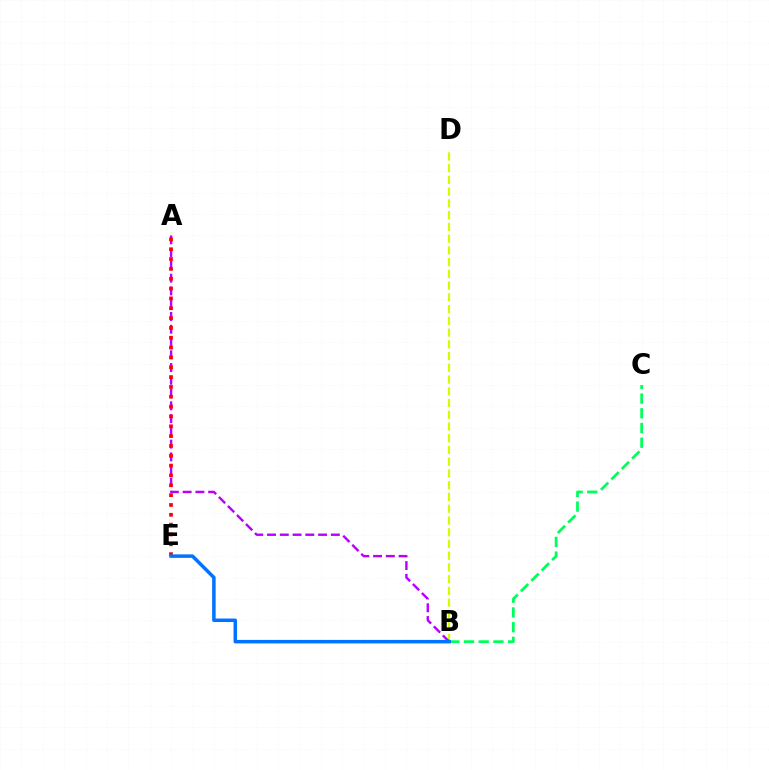{('B', 'D'): [{'color': '#d1ff00', 'line_style': 'dashed', 'thickness': 1.6}], ('A', 'B'): [{'color': '#b900ff', 'line_style': 'dashed', 'thickness': 1.73}], ('B', 'C'): [{'color': '#00ff5c', 'line_style': 'dashed', 'thickness': 2.0}], ('A', 'E'): [{'color': '#ff0000', 'line_style': 'dotted', 'thickness': 2.67}], ('B', 'E'): [{'color': '#0074ff', 'line_style': 'solid', 'thickness': 2.52}]}